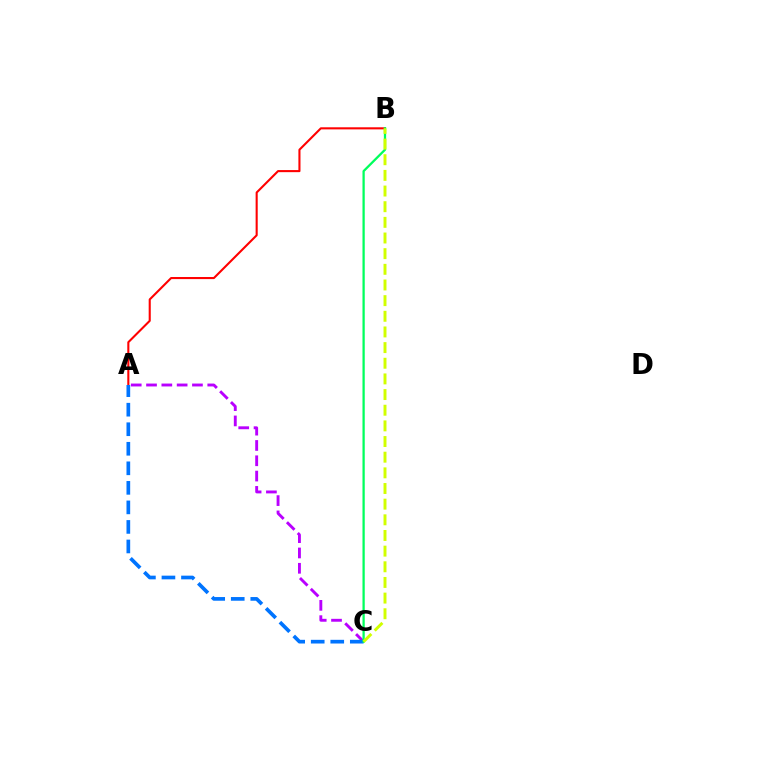{('A', 'C'): [{'color': '#b900ff', 'line_style': 'dashed', 'thickness': 2.08}, {'color': '#0074ff', 'line_style': 'dashed', 'thickness': 2.65}], ('A', 'B'): [{'color': '#ff0000', 'line_style': 'solid', 'thickness': 1.5}], ('B', 'C'): [{'color': '#00ff5c', 'line_style': 'solid', 'thickness': 1.64}, {'color': '#d1ff00', 'line_style': 'dashed', 'thickness': 2.13}]}